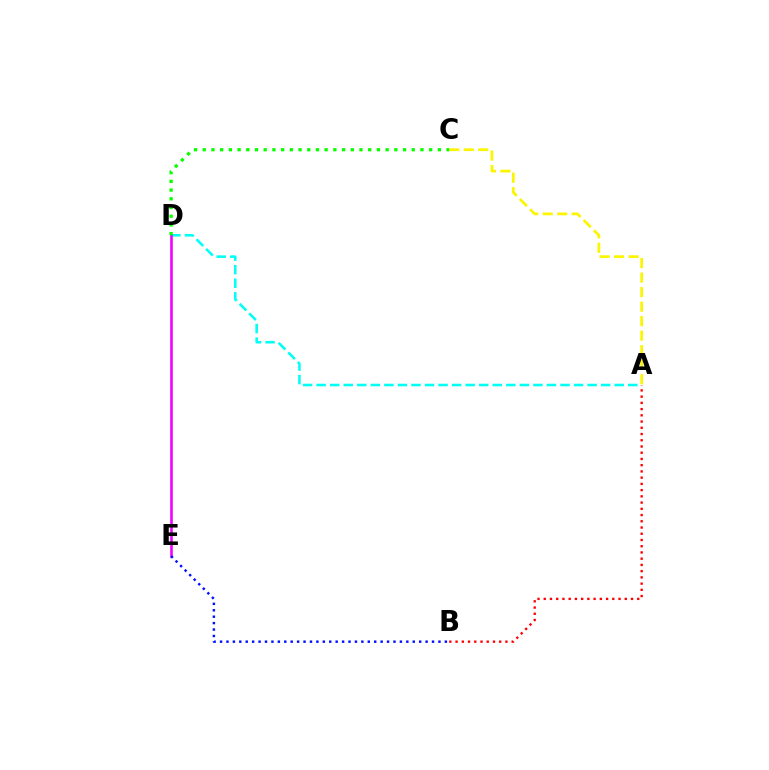{('A', 'D'): [{'color': '#00fff6', 'line_style': 'dashed', 'thickness': 1.84}], ('A', 'B'): [{'color': '#ff0000', 'line_style': 'dotted', 'thickness': 1.69}], ('D', 'E'): [{'color': '#ee00ff', 'line_style': 'solid', 'thickness': 1.86}], ('A', 'C'): [{'color': '#fcf500', 'line_style': 'dashed', 'thickness': 1.97}], ('C', 'D'): [{'color': '#08ff00', 'line_style': 'dotted', 'thickness': 2.37}], ('B', 'E'): [{'color': '#0010ff', 'line_style': 'dotted', 'thickness': 1.75}]}